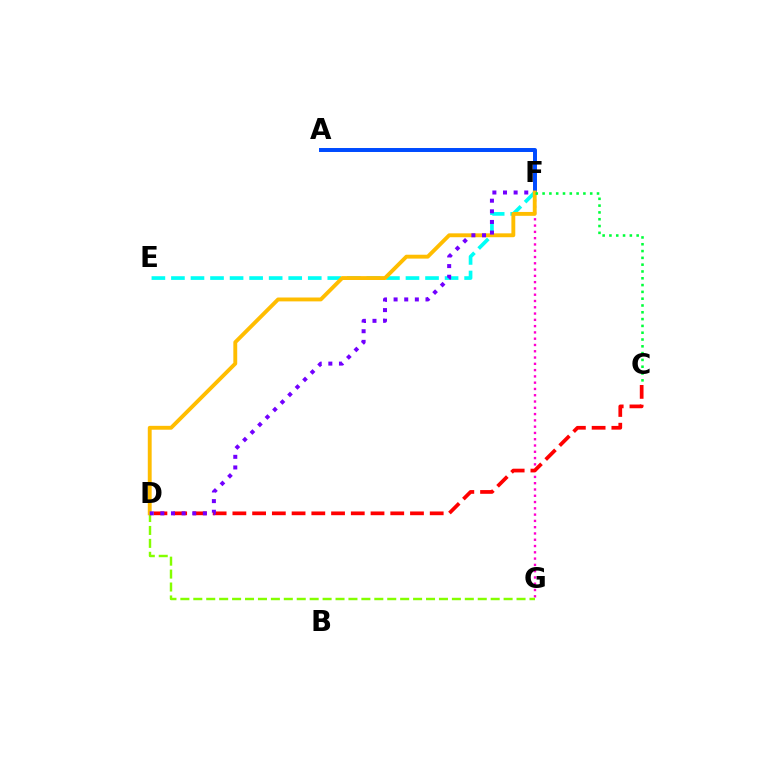{('A', 'F'): [{'color': '#004bff', 'line_style': 'solid', 'thickness': 2.86}], ('F', 'G'): [{'color': '#ff00cf', 'line_style': 'dotted', 'thickness': 1.71}], ('E', 'F'): [{'color': '#00fff6', 'line_style': 'dashed', 'thickness': 2.66}], ('D', 'G'): [{'color': '#84ff00', 'line_style': 'dashed', 'thickness': 1.76}], ('C', 'D'): [{'color': '#ff0000', 'line_style': 'dashed', 'thickness': 2.68}], ('D', 'F'): [{'color': '#ffbd00', 'line_style': 'solid', 'thickness': 2.79}, {'color': '#7200ff', 'line_style': 'dotted', 'thickness': 2.89}], ('C', 'F'): [{'color': '#00ff39', 'line_style': 'dotted', 'thickness': 1.85}]}